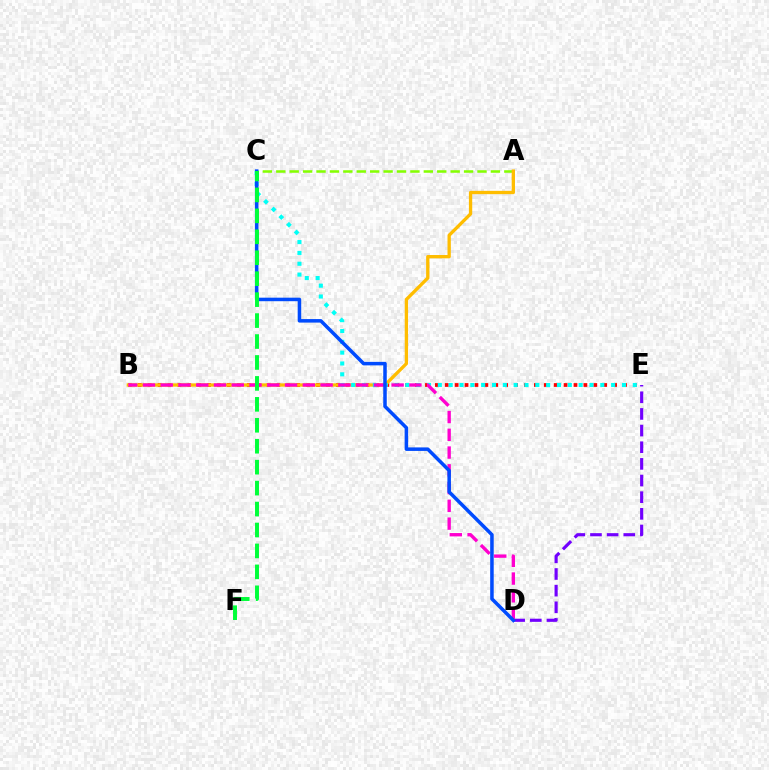{('A', 'C'): [{'color': '#84ff00', 'line_style': 'dashed', 'thickness': 1.82}], ('D', 'E'): [{'color': '#7200ff', 'line_style': 'dashed', 'thickness': 2.26}], ('B', 'E'): [{'color': '#ff0000', 'line_style': 'dotted', 'thickness': 2.69}], ('A', 'B'): [{'color': '#ffbd00', 'line_style': 'solid', 'thickness': 2.39}], ('C', 'E'): [{'color': '#00fff6', 'line_style': 'dotted', 'thickness': 2.94}], ('B', 'D'): [{'color': '#ff00cf', 'line_style': 'dashed', 'thickness': 2.41}], ('C', 'D'): [{'color': '#004bff', 'line_style': 'solid', 'thickness': 2.53}], ('C', 'F'): [{'color': '#00ff39', 'line_style': 'dashed', 'thickness': 2.84}]}